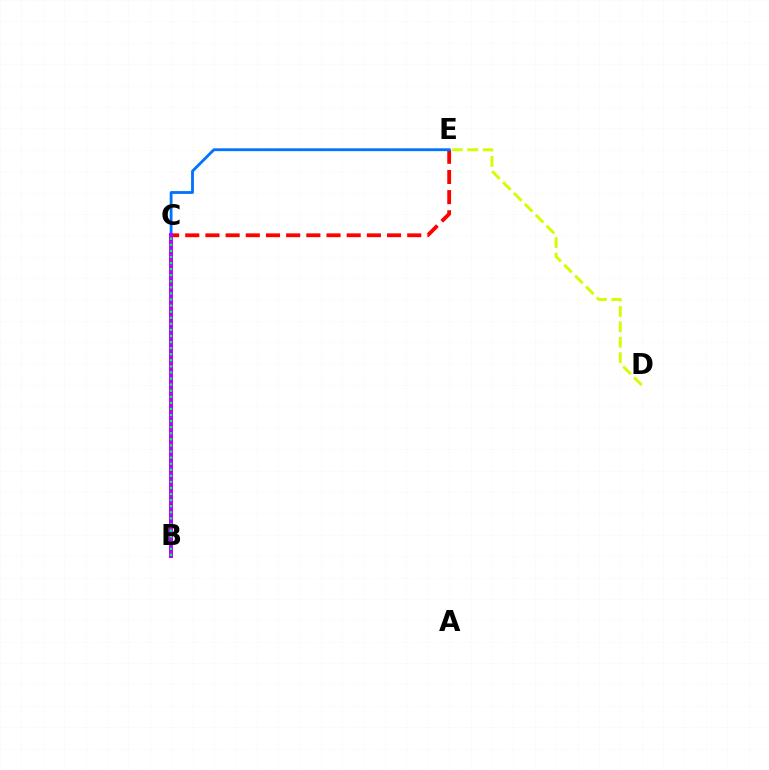{('D', 'E'): [{'color': '#d1ff00', 'line_style': 'dashed', 'thickness': 2.09}], ('C', 'E'): [{'color': '#ff0000', 'line_style': 'dashed', 'thickness': 2.74}, {'color': '#0074ff', 'line_style': 'solid', 'thickness': 2.04}], ('B', 'C'): [{'color': '#b900ff', 'line_style': 'solid', 'thickness': 2.86}, {'color': '#00ff5c', 'line_style': 'dotted', 'thickness': 1.65}]}